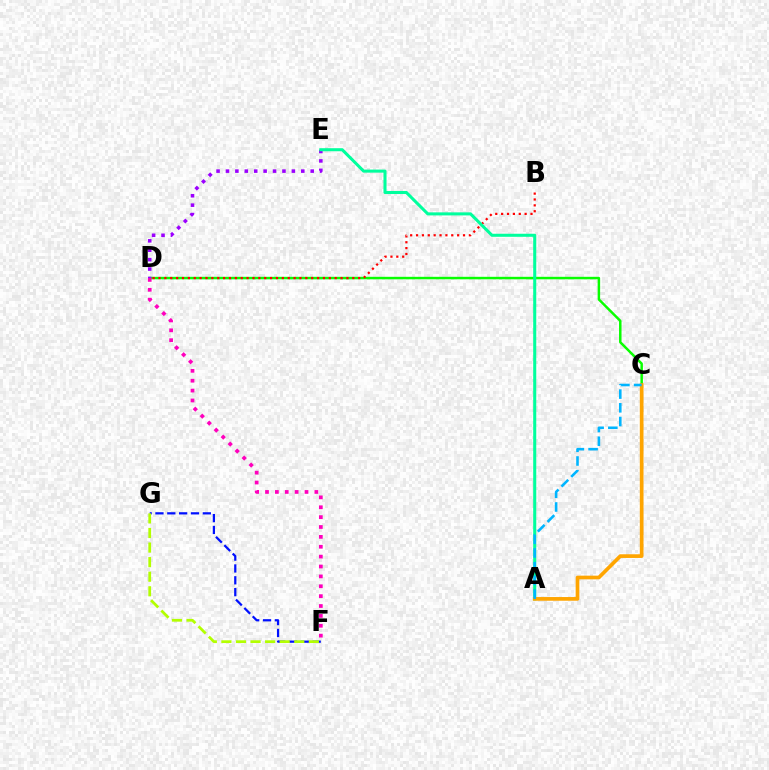{('C', 'D'): [{'color': '#08ff00', 'line_style': 'solid', 'thickness': 1.79}], ('D', 'F'): [{'color': '#ff00bd', 'line_style': 'dotted', 'thickness': 2.68}], ('B', 'D'): [{'color': '#ff0000', 'line_style': 'dotted', 'thickness': 1.6}], ('D', 'E'): [{'color': '#9b00ff', 'line_style': 'dotted', 'thickness': 2.56}], ('A', 'E'): [{'color': '#00ff9d', 'line_style': 'solid', 'thickness': 2.2}], ('F', 'G'): [{'color': '#0010ff', 'line_style': 'dashed', 'thickness': 1.61}, {'color': '#b3ff00', 'line_style': 'dashed', 'thickness': 1.98}], ('A', 'C'): [{'color': '#ffa500', 'line_style': 'solid', 'thickness': 2.66}, {'color': '#00b5ff', 'line_style': 'dashed', 'thickness': 1.86}]}